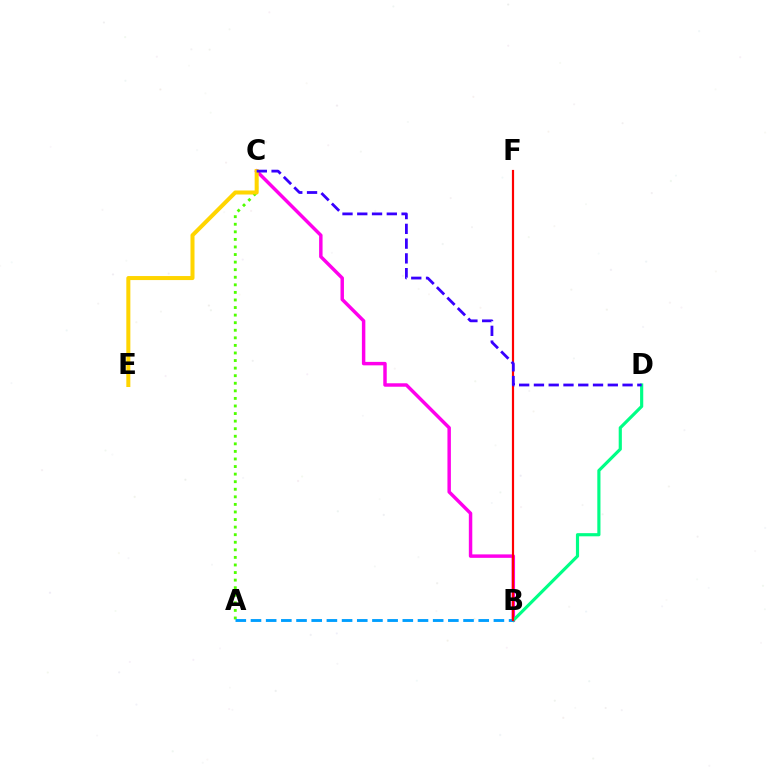{('B', 'C'): [{'color': '#ff00ed', 'line_style': 'solid', 'thickness': 2.49}], ('B', 'D'): [{'color': '#00ff86', 'line_style': 'solid', 'thickness': 2.28}], ('A', 'C'): [{'color': '#4fff00', 'line_style': 'dotted', 'thickness': 2.06}], ('A', 'B'): [{'color': '#009eff', 'line_style': 'dashed', 'thickness': 2.06}], ('C', 'E'): [{'color': '#ffd500', 'line_style': 'solid', 'thickness': 2.9}], ('B', 'F'): [{'color': '#ff0000', 'line_style': 'solid', 'thickness': 1.58}], ('C', 'D'): [{'color': '#3700ff', 'line_style': 'dashed', 'thickness': 2.01}]}